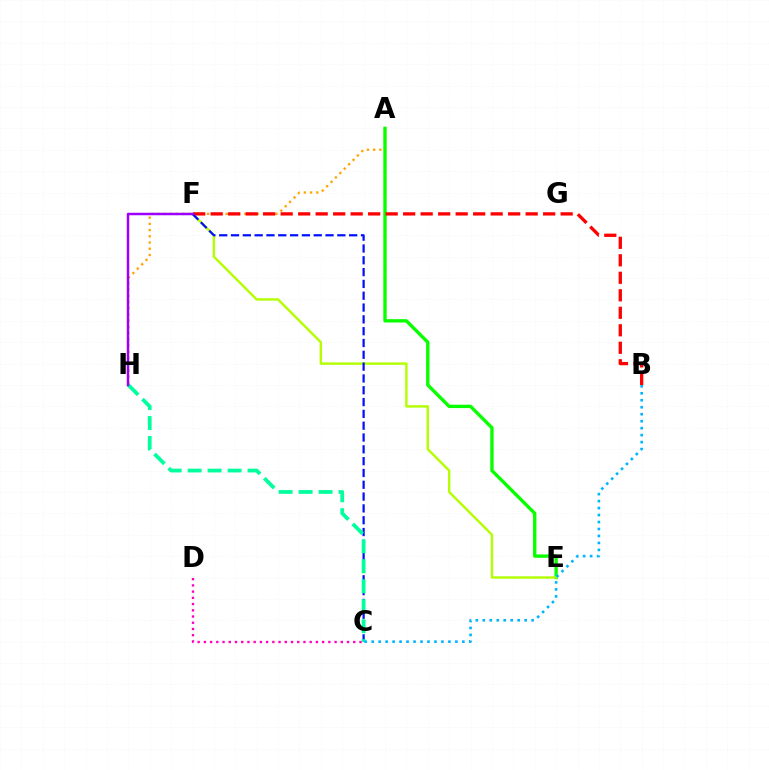{('C', 'D'): [{'color': '#ff00bd', 'line_style': 'dotted', 'thickness': 1.69}], ('A', 'H'): [{'color': '#ffa500', 'line_style': 'dotted', 'thickness': 1.69}], ('A', 'E'): [{'color': '#08ff00', 'line_style': 'solid', 'thickness': 2.41}], ('E', 'F'): [{'color': '#b3ff00', 'line_style': 'solid', 'thickness': 1.73}], ('B', 'F'): [{'color': '#ff0000', 'line_style': 'dashed', 'thickness': 2.38}], ('C', 'F'): [{'color': '#0010ff', 'line_style': 'dashed', 'thickness': 1.61}], ('C', 'H'): [{'color': '#00ff9d', 'line_style': 'dashed', 'thickness': 2.71}], ('B', 'C'): [{'color': '#00b5ff', 'line_style': 'dotted', 'thickness': 1.89}], ('F', 'H'): [{'color': '#9b00ff', 'line_style': 'solid', 'thickness': 1.79}]}